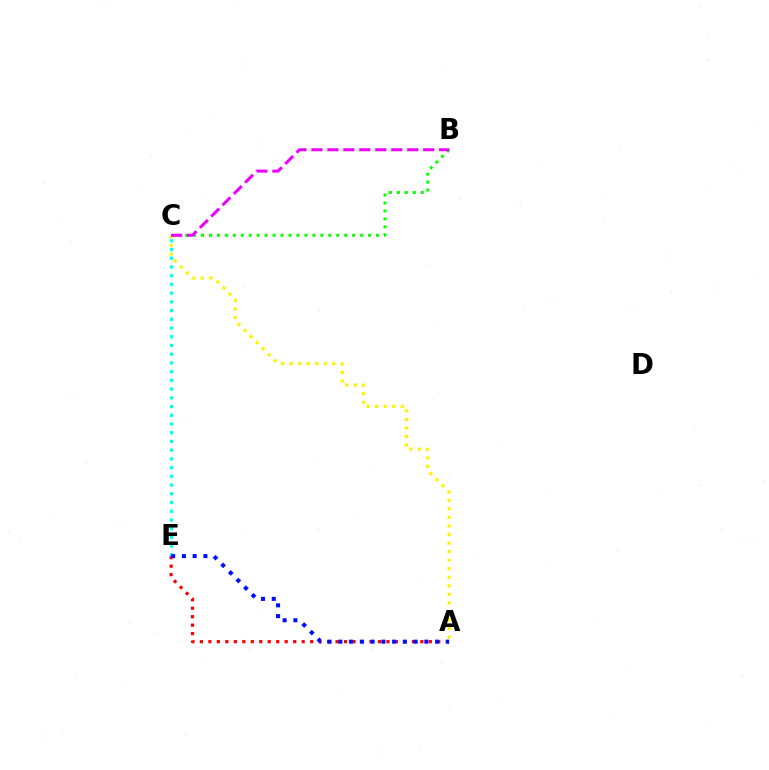{('A', 'C'): [{'color': '#fcf500', 'line_style': 'dotted', 'thickness': 2.32}], ('C', 'E'): [{'color': '#00fff6', 'line_style': 'dotted', 'thickness': 2.37}], ('B', 'C'): [{'color': '#08ff00', 'line_style': 'dotted', 'thickness': 2.16}, {'color': '#ee00ff', 'line_style': 'dashed', 'thickness': 2.17}], ('A', 'E'): [{'color': '#ff0000', 'line_style': 'dotted', 'thickness': 2.3}, {'color': '#0010ff', 'line_style': 'dotted', 'thickness': 2.92}]}